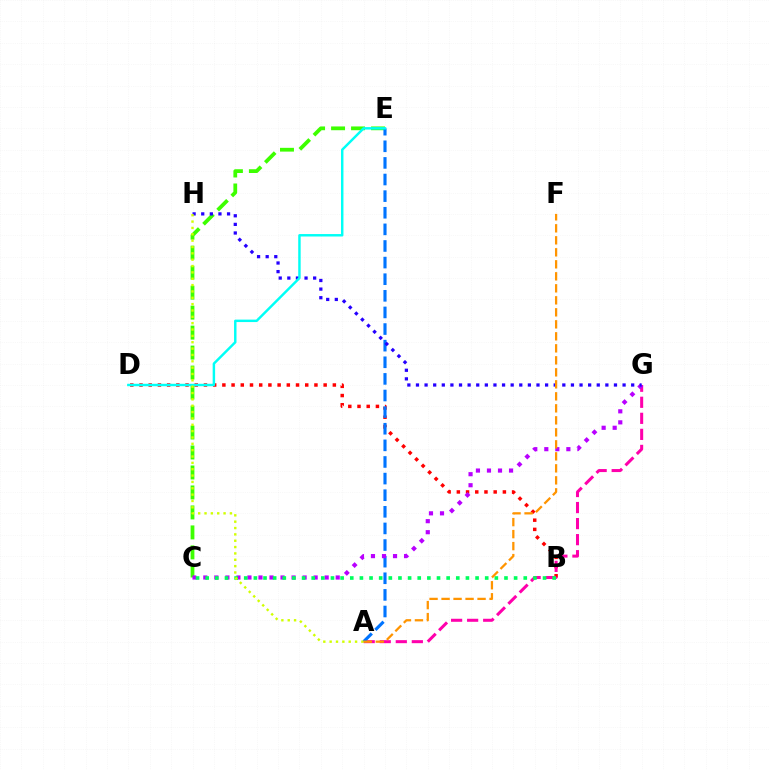{('B', 'D'): [{'color': '#ff0000', 'line_style': 'dotted', 'thickness': 2.5}], ('C', 'E'): [{'color': '#3dff00', 'line_style': 'dashed', 'thickness': 2.71}], ('A', 'G'): [{'color': '#ff00ac', 'line_style': 'dashed', 'thickness': 2.18}], ('A', 'E'): [{'color': '#0074ff', 'line_style': 'dashed', 'thickness': 2.26}], ('C', 'G'): [{'color': '#b900ff', 'line_style': 'dotted', 'thickness': 3.0}], ('B', 'C'): [{'color': '#00ff5c', 'line_style': 'dotted', 'thickness': 2.62}], ('G', 'H'): [{'color': '#2500ff', 'line_style': 'dotted', 'thickness': 2.34}], ('D', 'E'): [{'color': '#00fff6', 'line_style': 'solid', 'thickness': 1.76}], ('A', 'H'): [{'color': '#d1ff00', 'line_style': 'dotted', 'thickness': 1.73}], ('A', 'F'): [{'color': '#ff9400', 'line_style': 'dashed', 'thickness': 1.63}]}